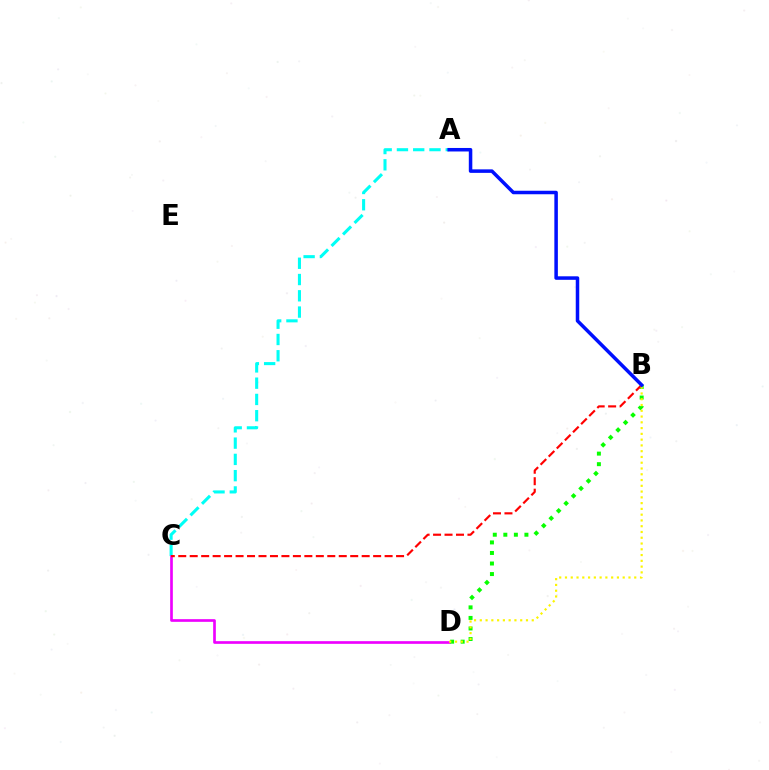{('A', 'C'): [{'color': '#00fff6', 'line_style': 'dashed', 'thickness': 2.21}], ('C', 'D'): [{'color': '#ee00ff', 'line_style': 'solid', 'thickness': 1.92}], ('B', 'D'): [{'color': '#08ff00', 'line_style': 'dotted', 'thickness': 2.86}, {'color': '#fcf500', 'line_style': 'dotted', 'thickness': 1.57}], ('B', 'C'): [{'color': '#ff0000', 'line_style': 'dashed', 'thickness': 1.56}], ('A', 'B'): [{'color': '#0010ff', 'line_style': 'solid', 'thickness': 2.53}]}